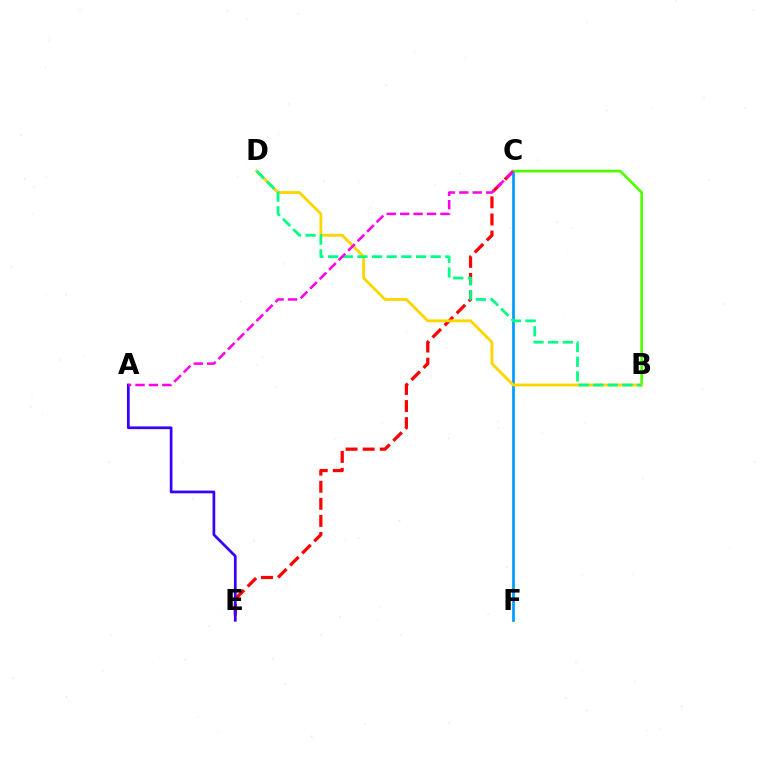{('C', 'E'): [{'color': '#ff0000', 'line_style': 'dashed', 'thickness': 2.32}], ('A', 'E'): [{'color': '#3700ff', 'line_style': 'solid', 'thickness': 1.96}], ('C', 'F'): [{'color': '#009eff', 'line_style': 'solid', 'thickness': 1.97}], ('B', 'C'): [{'color': '#4fff00', 'line_style': 'solid', 'thickness': 1.93}], ('B', 'D'): [{'color': '#ffd500', 'line_style': 'solid', 'thickness': 2.05}, {'color': '#00ff86', 'line_style': 'dashed', 'thickness': 1.99}], ('A', 'C'): [{'color': '#ff00ed', 'line_style': 'dashed', 'thickness': 1.82}]}